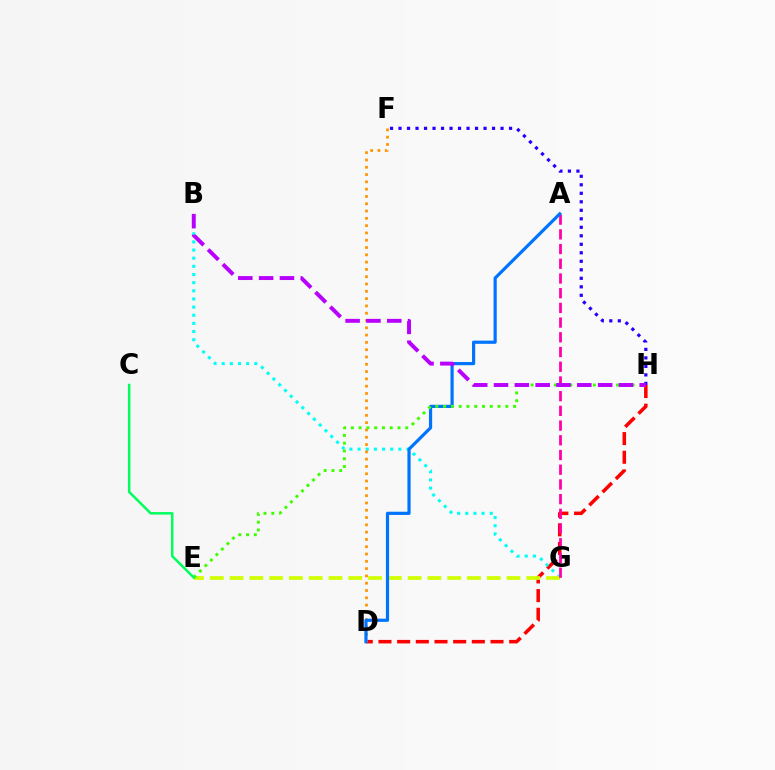{('D', 'H'): [{'color': '#ff0000', 'line_style': 'dashed', 'thickness': 2.54}], ('B', 'G'): [{'color': '#00fff6', 'line_style': 'dotted', 'thickness': 2.21}], ('D', 'F'): [{'color': '#ff9400', 'line_style': 'dotted', 'thickness': 1.98}], ('F', 'H'): [{'color': '#2500ff', 'line_style': 'dotted', 'thickness': 2.31}], ('E', 'G'): [{'color': '#d1ff00', 'line_style': 'dashed', 'thickness': 2.69}], ('A', 'G'): [{'color': '#ff00ac', 'line_style': 'dashed', 'thickness': 2.0}], ('A', 'D'): [{'color': '#0074ff', 'line_style': 'solid', 'thickness': 2.3}], ('E', 'H'): [{'color': '#3dff00', 'line_style': 'dotted', 'thickness': 2.11}], ('B', 'H'): [{'color': '#b900ff', 'line_style': 'dashed', 'thickness': 2.83}], ('C', 'E'): [{'color': '#00ff5c', 'line_style': 'solid', 'thickness': 1.8}]}